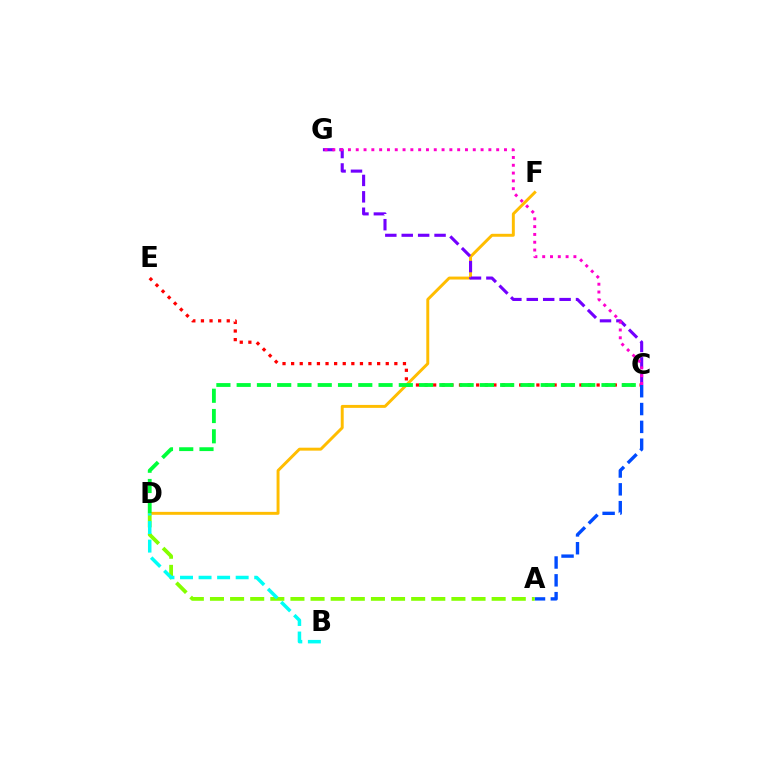{('C', 'E'): [{'color': '#ff0000', 'line_style': 'dotted', 'thickness': 2.34}], ('A', 'C'): [{'color': '#004bff', 'line_style': 'dashed', 'thickness': 2.42}], ('A', 'D'): [{'color': '#84ff00', 'line_style': 'dashed', 'thickness': 2.73}], ('D', 'F'): [{'color': '#ffbd00', 'line_style': 'solid', 'thickness': 2.12}], ('C', 'D'): [{'color': '#00ff39', 'line_style': 'dashed', 'thickness': 2.75}], ('C', 'G'): [{'color': '#7200ff', 'line_style': 'dashed', 'thickness': 2.23}, {'color': '#ff00cf', 'line_style': 'dotted', 'thickness': 2.12}], ('B', 'D'): [{'color': '#00fff6', 'line_style': 'dashed', 'thickness': 2.52}]}